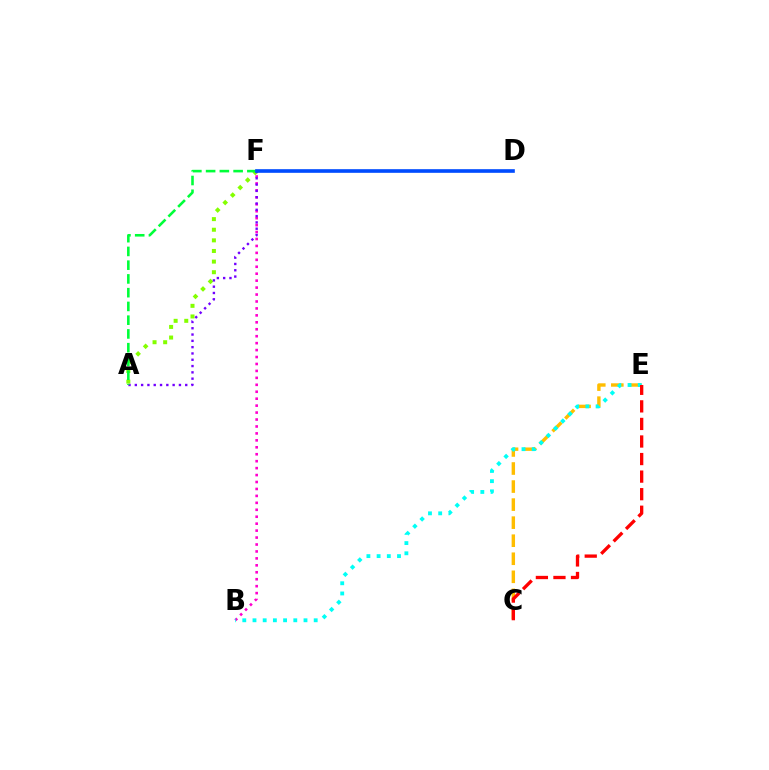{('B', 'F'): [{'color': '#ff00cf', 'line_style': 'dotted', 'thickness': 1.89}], ('C', 'E'): [{'color': '#ffbd00', 'line_style': 'dashed', 'thickness': 2.45}, {'color': '#ff0000', 'line_style': 'dashed', 'thickness': 2.39}], ('B', 'E'): [{'color': '#00fff6', 'line_style': 'dotted', 'thickness': 2.77}], ('A', 'F'): [{'color': '#84ff00', 'line_style': 'dotted', 'thickness': 2.89}, {'color': '#7200ff', 'line_style': 'dotted', 'thickness': 1.71}, {'color': '#00ff39', 'line_style': 'dashed', 'thickness': 1.87}], ('D', 'F'): [{'color': '#004bff', 'line_style': 'solid', 'thickness': 2.62}]}